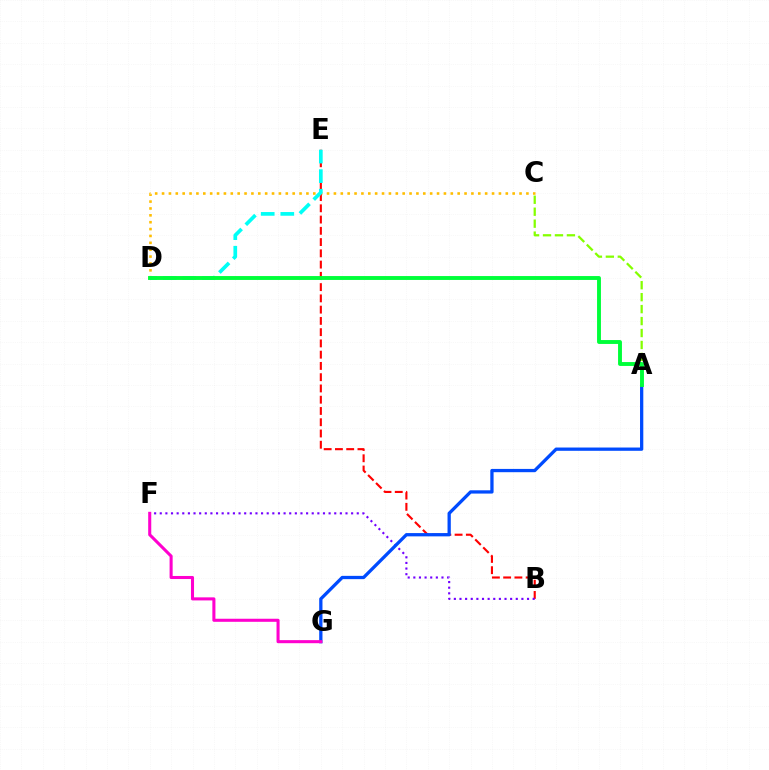{('C', 'D'): [{'color': '#ffbd00', 'line_style': 'dotted', 'thickness': 1.87}], ('B', 'E'): [{'color': '#ff0000', 'line_style': 'dashed', 'thickness': 1.53}], ('B', 'F'): [{'color': '#7200ff', 'line_style': 'dotted', 'thickness': 1.53}], ('D', 'E'): [{'color': '#00fff6', 'line_style': 'dashed', 'thickness': 2.66}], ('A', 'G'): [{'color': '#004bff', 'line_style': 'solid', 'thickness': 2.36}], ('A', 'C'): [{'color': '#84ff00', 'line_style': 'dashed', 'thickness': 1.62}], ('A', 'D'): [{'color': '#00ff39', 'line_style': 'solid', 'thickness': 2.8}], ('F', 'G'): [{'color': '#ff00cf', 'line_style': 'solid', 'thickness': 2.21}]}